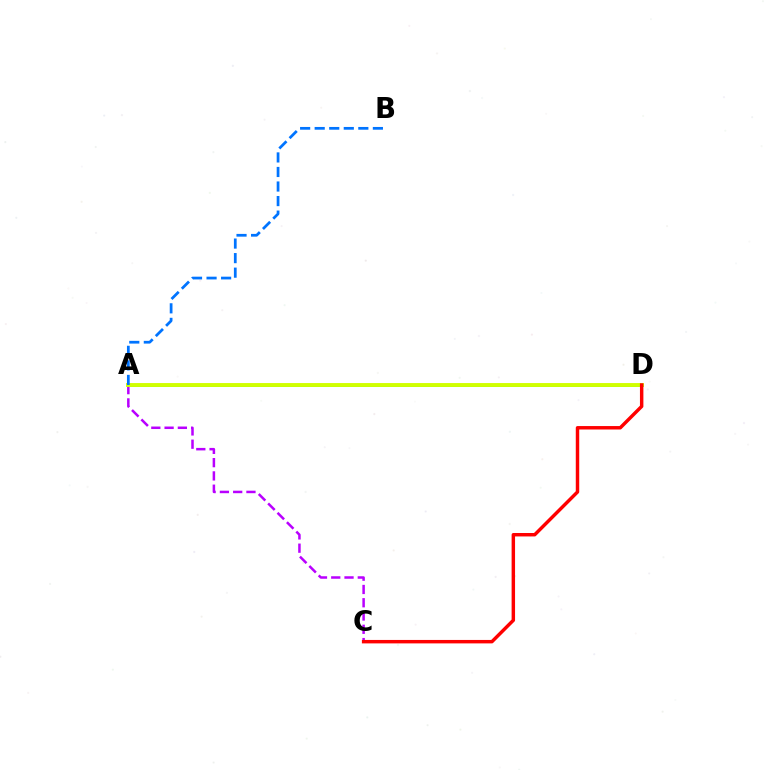{('A', 'C'): [{'color': '#b900ff', 'line_style': 'dashed', 'thickness': 1.8}], ('A', 'D'): [{'color': '#00ff5c', 'line_style': 'solid', 'thickness': 2.0}, {'color': '#d1ff00', 'line_style': 'solid', 'thickness': 2.8}], ('C', 'D'): [{'color': '#ff0000', 'line_style': 'solid', 'thickness': 2.48}], ('A', 'B'): [{'color': '#0074ff', 'line_style': 'dashed', 'thickness': 1.98}]}